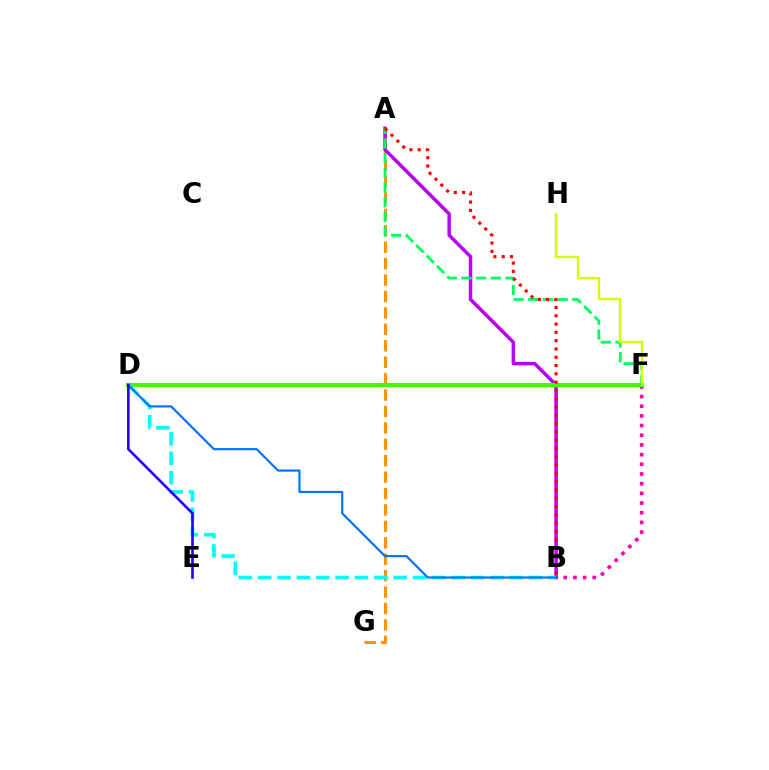{('A', 'G'): [{'color': '#ff9400', 'line_style': 'dashed', 'thickness': 2.23}], ('B', 'F'): [{'color': '#ff00ac', 'line_style': 'dotted', 'thickness': 2.63}], ('A', 'B'): [{'color': '#b900ff', 'line_style': 'solid', 'thickness': 2.5}, {'color': '#ff0000', 'line_style': 'dotted', 'thickness': 2.25}], ('D', 'F'): [{'color': '#3dff00', 'line_style': 'solid', 'thickness': 2.93}], ('B', 'D'): [{'color': '#00fff6', 'line_style': 'dashed', 'thickness': 2.63}, {'color': '#0074ff', 'line_style': 'solid', 'thickness': 1.56}], ('A', 'F'): [{'color': '#00ff5c', 'line_style': 'dashed', 'thickness': 2.0}], ('F', 'H'): [{'color': '#d1ff00', 'line_style': 'solid', 'thickness': 1.7}], ('D', 'E'): [{'color': '#2500ff', 'line_style': 'solid', 'thickness': 1.89}]}